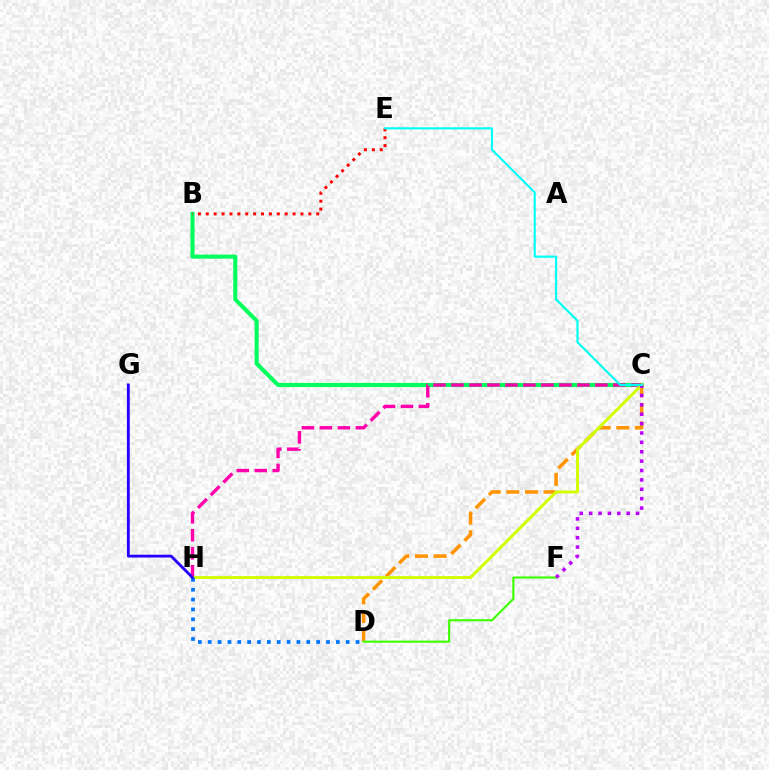{('B', 'C'): [{'color': '#00ff5c', 'line_style': 'solid', 'thickness': 2.94}], ('C', 'H'): [{'color': '#ff00ac', 'line_style': 'dashed', 'thickness': 2.44}, {'color': '#d1ff00', 'line_style': 'solid', 'thickness': 2.14}], ('C', 'D'): [{'color': '#ff9400', 'line_style': 'dashed', 'thickness': 2.53}], ('D', 'F'): [{'color': '#3dff00', 'line_style': 'solid', 'thickness': 1.53}], ('C', 'F'): [{'color': '#b900ff', 'line_style': 'dotted', 'thickness': 2.55}], ('B', 'E'): [{'color': '#ff0000', 'line_style': 'dotted', 'thickness': 2.14}], ('D', 'H'): [{'color': '#0074ff', 'line_style': 'dotted', 'thickness': 2.68}], ('G', 'H'): [{'color': '#2500ff', 'line_style': 'solid', 'thickness': 2.06}], ('C', 'E'): [{'color': '#00fff6', 'line_style': 'solid', 'thickness': 1.55}]}